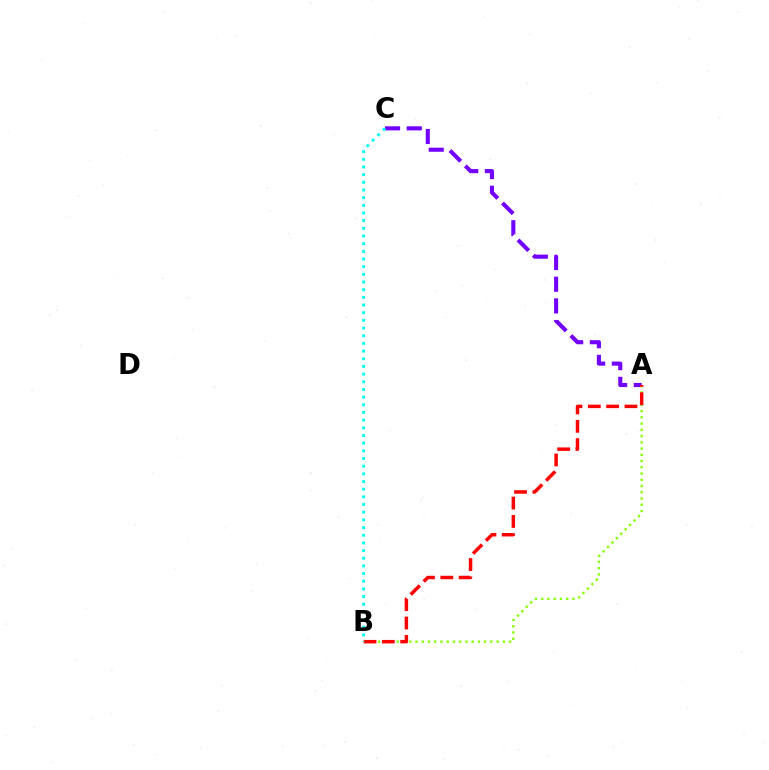{('A', 'C'): [{'color': '#7200ff', 'line_style': 'dashed', 'thickness': 2.95}], ('A', 'B'): [{'color': '#84ff00', 'line_style': 'dotted', 'thickness': 1.7}, {'color': '#ff0000', 'line_style': 'dashed', 'thickness': 2.49}], ('B', 'C'): [{'color': '#00fff6', 'line_style': 'dotted', 'thickness': 2.08}]}